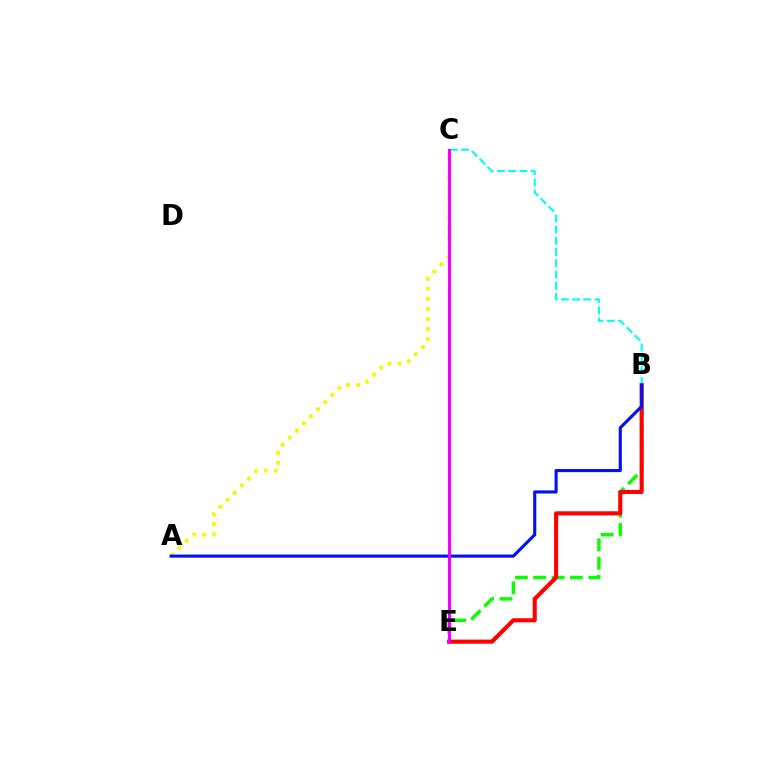{('B', 'E'): [{'color': '#08ff00', 'line_style': 'dashed', 'thickness': 2.5}, {'color': '#ff0000', 'line_style': 'solid', 'thickness': 2.95}], ('A', 'C'): [{'color': '#fcf500', 'line_style': 'dotted', 'thickness': 2.73}], ('B', 'C'): [{'color': '#00fff6', 'line_style': 'dashed', 'thickness': 1.53}], ('A', 'B'): [{'color': '#0010ff', 'line_style': 'solid', 'thickness': 2.24}], ('C', 'E'): [{'color': '#ee00ff', 'line_style': 'solid', 'thickness': 2.25}]}